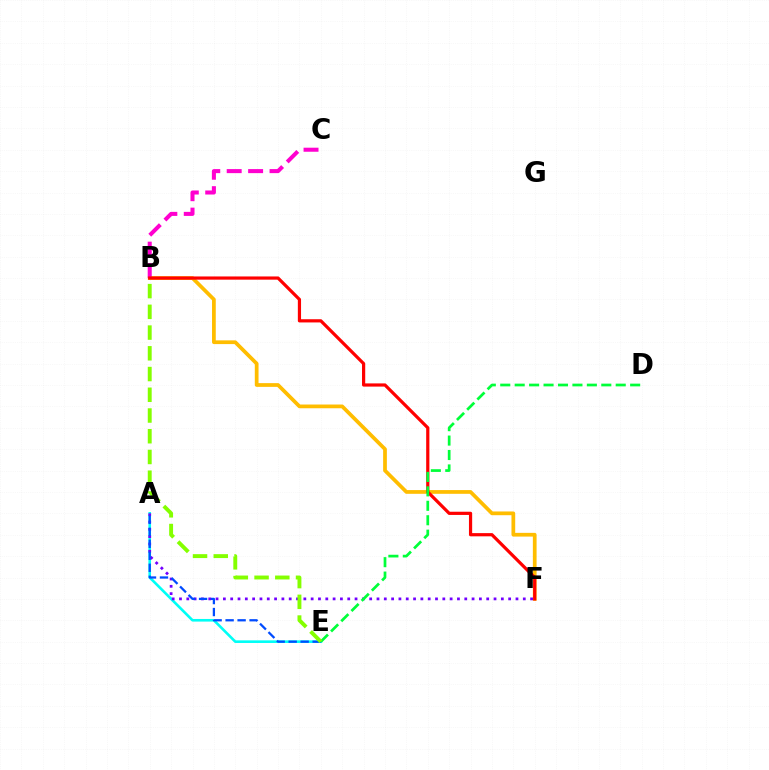{('B', 'F'): [{'color': '#ffbd00', 'line_style': 'solid', 'thickness': 2.69}, {'color': '#ff0000', 'line_style': 'solid', 'thickness': 2.31}], ('B', 'C'): [{'color': '#ff00cf', 'line_style': 'dashed', 'thickness': 2.91}], ('A', 'E'): [{'color': '#00fff6', 'line_style': 'solid', 'thickness': 1.89}, {'color': '#004bff', 'line_style': 'dashed', 'thickness': 1.63}], ('A', 'F'): [{'color': '#7200ff', 'line_style': 'dotted', 'thickness': 1.99}], ('D', 'E'): [{'color': '#00ff39', 'line_style': 'dashed', 'thickness': 1.96}], ('B', 'E'): [{'color': '#84ff00', 'line_style': 'dashed', 'thickness': 2.82}]}